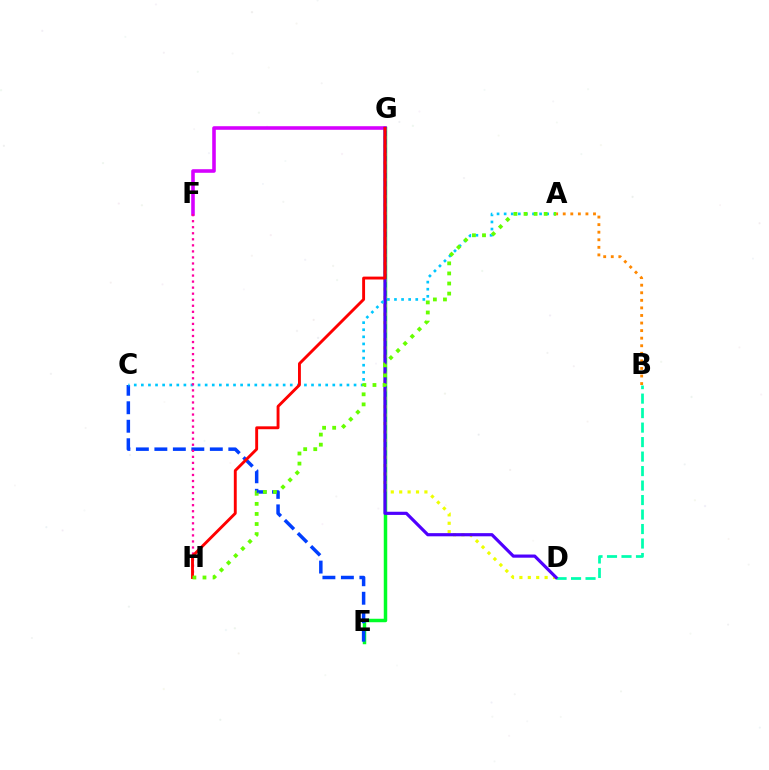{('E', 'G'): [{'color': '#00ff27', 'line_style': 'solid', 'thickness': 2.51}], ('C', 'E'): [{'color': '#003fff', 'line_style': 'dashed', 'thickness': 2.51}], ('B', 'D'): [{'color': '#00ffaf', 'line_style': 'dashed', 'thickness': 1.97}], ('F', 'G'): [{'color': '#d600ff', 'line_style': 'solid', 'thickness': 2.58}], ('D', 'G'): [{'color': '#eeff00', 'line_style': 'dotted', 'thickness': 2.28}, {'color': '#4f00ff', 'line_style': 'solid', 'thickness': 2.28}], ('A', 'C'): [{'color': '#00c7ff', 'line_style': 'dotted', 'thickness': 1.93}], ('A', 'B'): [{'color': '#ff8800', 'line_style': 'dotted', 'thickness': 2.06}], ('F', 'H'): [{'color': '#ff00a0', 'line_style': 'dotted', 'thickness': 1.64}], ('G', 'H'): [{'color': '#ff0000', 'line_style': 'solid', 'thickness': 2.08}], ('A', 'H'): [{'color': '#66ff00', 'line_style': 'dotted', 'thickness': 2.74}]}